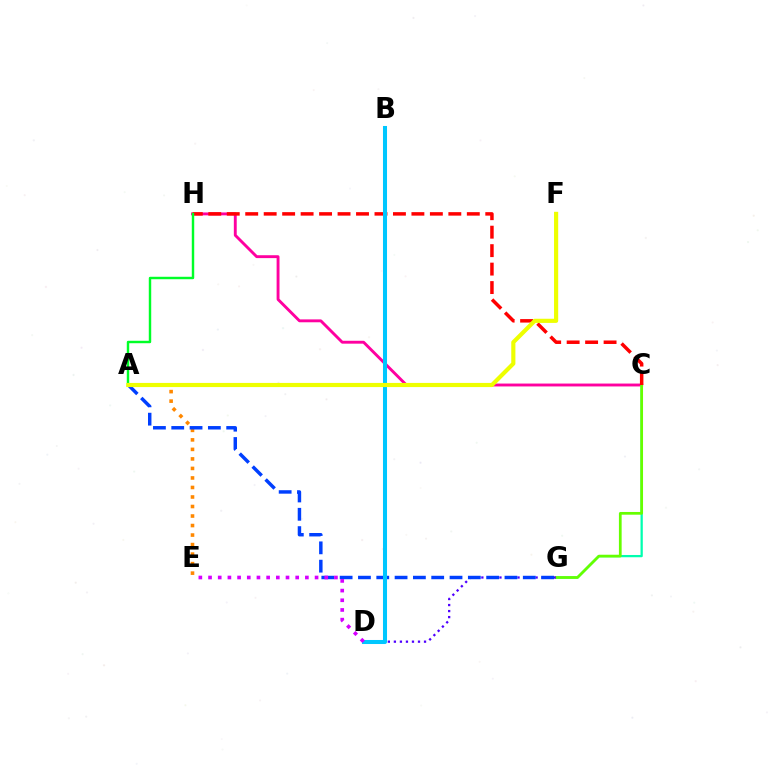{('C', 'H'): [{'color': '#ff00a0', 'line_style': 'solid', 'thickness': 2.08}, {'color': '#ff0000', 'line_style': 'dashed', 'thickness': 2.51}], ('C', 'G'): [{'color': '#00ffaf', 'line_style': 'solid', 'thickness': 1.63}, {'color': '#66ff00', 'line_style': 'solid', 'thickness': 1.96}], ('A', 'E'): [{'color': '#ff8800', 'line_style': 'dotted', 'thickness': 2.59}], ('D', 'G'): [{'color': '#4f00ff', 'line_style': 'dotted', 'thickness': 1.64}], ('A', 'H'): [{'color': '#00ff27', 'line_style': 'solid', 'thickness': 1.75}], ('A', 'G'): [{'color': '#003fff', 'line_style': 'dashed', 'thickness': 2.49}], ('B', 'D'): [{'color': '#00c7ff', 'line_style': 'solid', 'thickness': 2.91}], ('D', 'E'): [{'color': '#d600ff', 'line_style': 'dotted', 'thickness': 2.63}], ('A', 'F'): [{'color': '#eeff00', 'line_style': 'solid', 'thickness': 2.99}]}